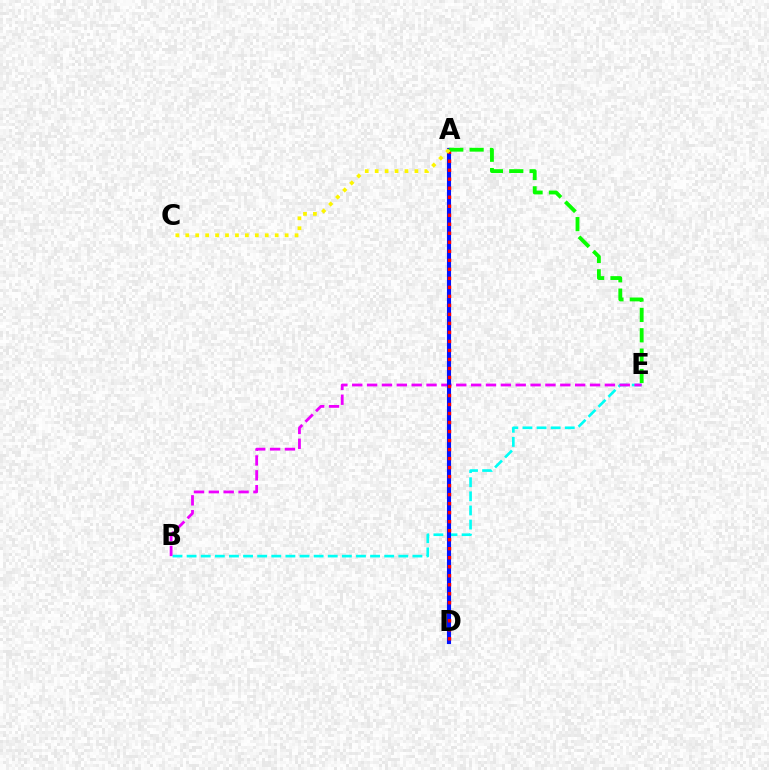{('B', 'E'): [{'color': '#00fff6', 'line_style': 'dashed', 'thickness': 1.92}, {'color': '#ee00ff', 'line_style': 'dashed', 'thickness': 2.02}], ('A', 'D'): [{'color': '#0010ff', 'line_style': 'solid', 'thickness': 2.96}, {'color': '#ff0000', 'line_style': 'dotted', 'thickness': 2.45}], ('A', 'E'): [{'color': '#08ff00', 'line_style': 'dashed', 'thickness': 2.76}], ('A', 'C'): [{'color': '#fcf500', 'line_style': 'dotted', 'thickness': 2.7}]}